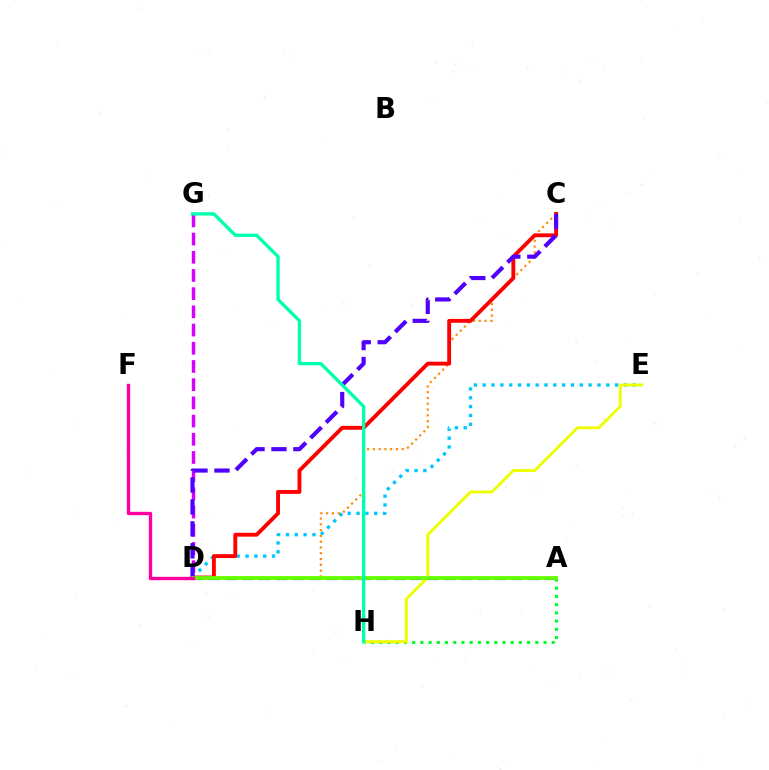{('A', 'H'): [{'color': '#00ff27', 'line_style': 'dotted', 'thickness': 2.23}], ('D', 'E'): [{'color': '#00c7ff', 'line_style': 'dotted', 'thickness': 2.4}], ('E', 'H'): [{'color': '#eeff00', 'line_style': 'solid', 'thickness': 2.09}], ('A', 'D'): [{'color': '#003fff', 'line_style': 'dashed', 'thickness': 2.29}, {'color': '#66ff00', 'line_style': 'solid', 'thickness': 2.71}], ('C', 'D'): [{'color': '#ff8800', 'line_style': 'dotted', 'thickness': 1.57}, {'color': '#ff0000', 'line_style': 'solid', 'thickness': 2.78}, {'color': '#4f00ff', 'line_style': 'dashed', 'thickness': 2.98}], ('D', 'G'): [{'color': '#d600ff', 'line_style': 'dashed', 'thickness': 2.47}], ('G', 'H'): [{'color': '#00ffaf', 'line_style': 'solid', 'thickness': 2.41}], ('D', 'F'): [{'color': '#ff00a0', 'line_style': 'solid', 'thickness': 2.42}]}